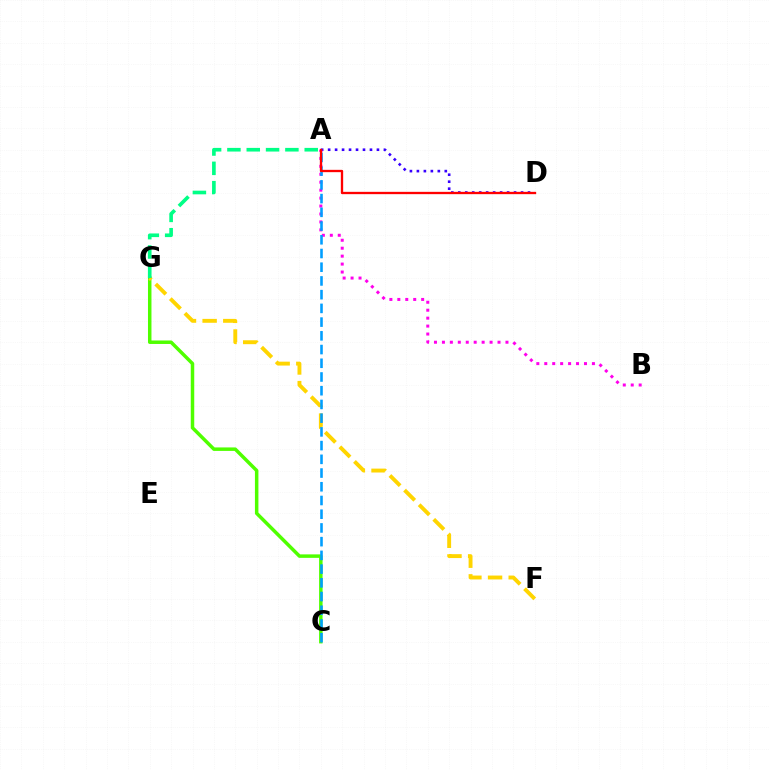{('A', 'D'): [{'color': '#3700ff', 'line_style': 'dotted', 'thickness': 1.89}, {'color': '#ff0000', 'line_style': 'solid', 'thickness': 1.67}], ('C', 'G'): [{'color': '#4fff00', 'line_style': 'solid', 'thickness': 2.51}], ('A', 'B'): [{'color': '#ff00ed', 'line_style': 'dotted', 'thickness': 2.16}], ('F', 'G'): [{'color': '#ffd500', 'line_style': 'dashed', 'thickness': 2.81}], ('A', 'C'): [{'color': '#009eff', 'line_style': 'dashed', 'thickness': 1.86}], ('A', 'G'): [{'color': '#00ff86', 'line_style': 'dashed', 'thickness': 2.63}]}